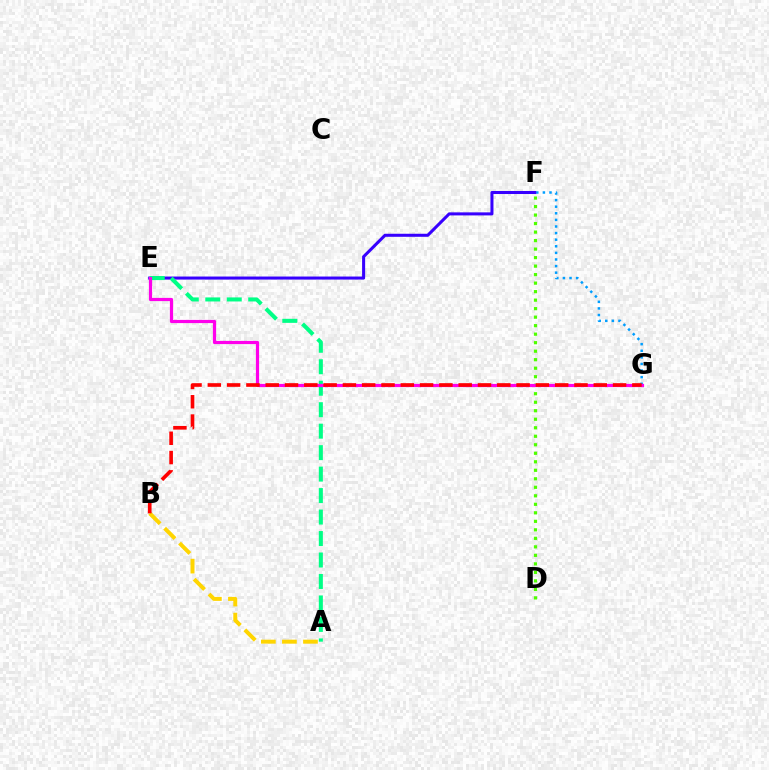{('D', 'F'): [{'color': '#4fff00', 'line_style': 'dotted', 'thickness': 2.31}], ('F', 'G'): [{'color': '#009eff', 'line_style': 'dotted', 'thickness': 1.79}], ('E', 'F'): [{'color': '#3700ff', 'line_style': 'solid', 'thickness': 2.19}], ('A', 'E'): [{'color': '#00ff86', 'line_style': 'dashed', 'thickness': 2.92}], ('A', 'B'): [{'color': '#ffd500', 'line_style': 'dashed', 'thickness': 2.86}], ('E', 'G'): [{'color': '#ff00ed', 'line_style': 'solid', 'thickness': 2.3}], ('B', 'G'): [{'color': '#ff0000', 'line_style': 'dashed', 'thickness': 2.62}]}